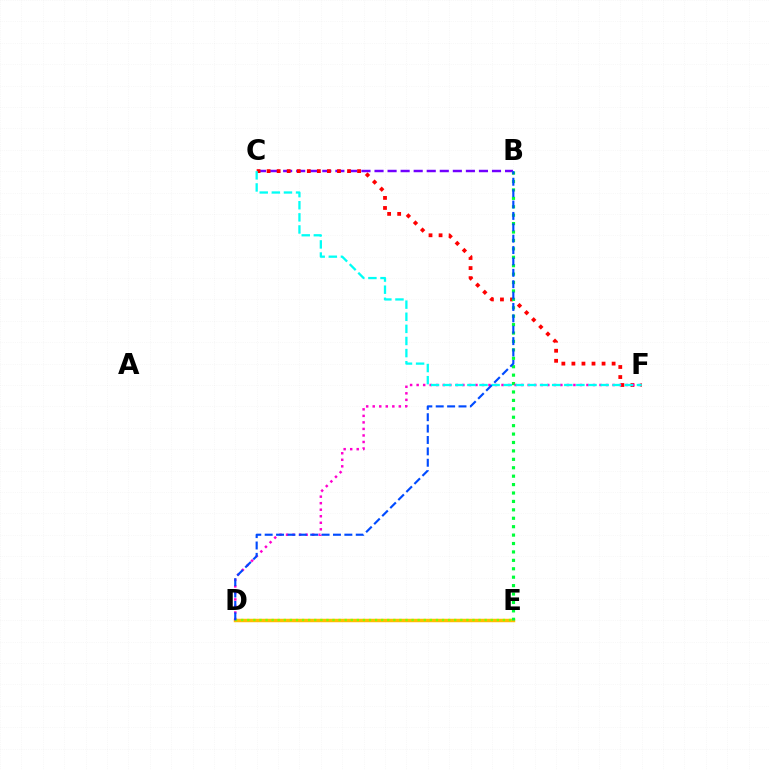{('B', 'C'): [{'color': '#7200ff', 'line_style': 'dashed', 'thickness': 1.77}], ('D', 'E'): [{'color': '#ffbd00', 'line_style': 'solid', 'thickness': 2.49}, {'color': '#84ff00', 'line_style': 'dotted', 'thickness': 1.65}], ('C', 'F'): [{'color': '#ff0000', 'line_style': 'dotted', 'thickness': 2.73}, {'color': '#00fff6', 'line_style': 'dashed', 'thickness': 1.65}], ('B', 'E'): [{'color': '#00ff39', 'line_style': 'dotted', 'thickness': 2.29}], ('D', 'F'): [{'color': '#ff00cf', 'line_style': 'dotted', 'thickness': 1.77}], ('B', 'D'): [{'color': '#004bff', 'line_style': 'dashed', 'thickness': 1.55}]}